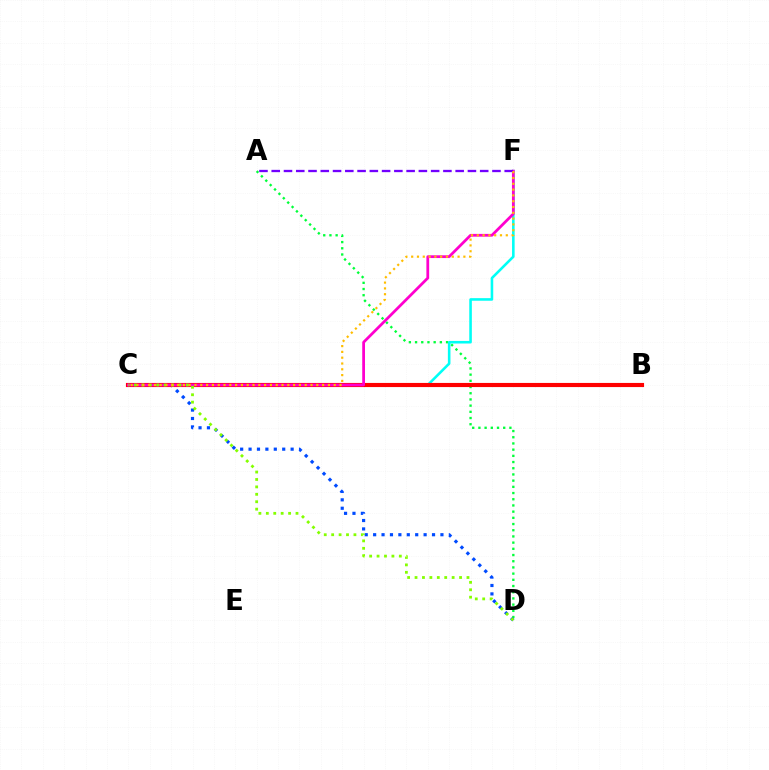{('A', 'D'): [{'color': '#00ff39', 'line_style': 'dotted', 'thickness': 1.68}], ('C', 'D'): [{'color': '#004bff', 'line_style': 'dotted', 'thickness': 2.29}, {'color': '#84ff00', 'line_style': 'dotted', 'thickness': 2.02}], ('C', 'F'): [{'color': '#00fff6', 'line_style': 'solid', 'thickness': 1.86}, {'color': '#ff00cf', 'line_style': 'solid', 'thickness': 1.99}, {'color': '#ffbd00', 'line_style': 'dotted', 'thickness': 1.58}], ('B', 'C'): [{'color': '#ff0000', 'line_style': 'solid', 'thickness': 2.97}], ('A', 'F'): [{'color': '#7200ff', 'line_style': 'dashed', 'thickness': 1.67}]}